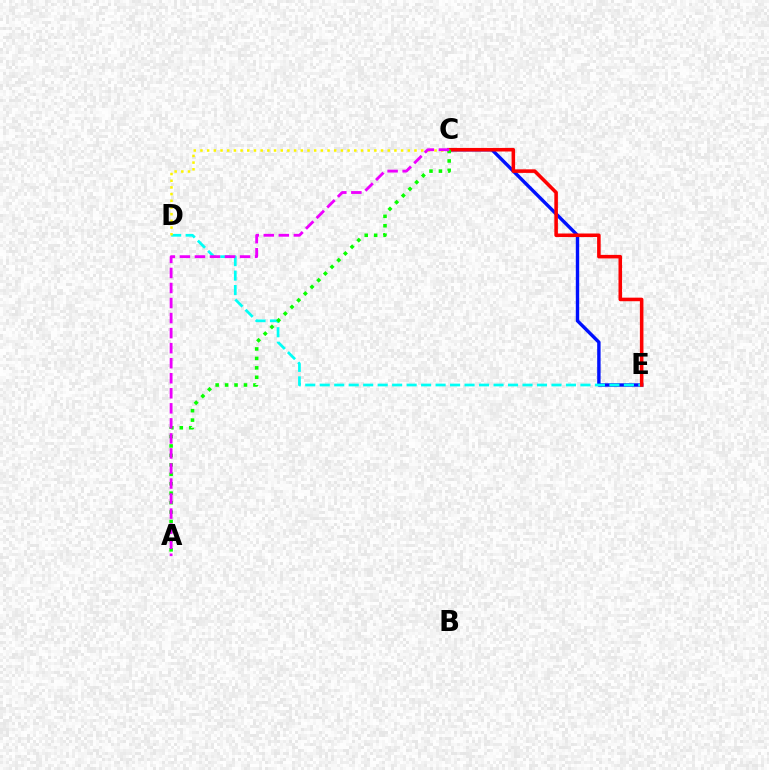{('C', 'E'): [{'color': '#0010ff', 'line_style': 'solid', 'thickness': 2.45}, {'color': '#ff0000', 'line_style': 'solid', 'thickness': 2.56}], ('D', 'E'): [{'color': '#00fff6', 'line_style': 'dashed', 'thickness': 1.97}], ('C', 'D'): [{'color': '#fcf500', 'line_style': 'dotted', 'thickness': 1.82}], ('A', 'C'): [{'color': '#08ff00', 'line_style': 'dotted', 'thickness': 2.57}, {'color': '#ee00ff', 'line_style': 'dashed', 'thickness': 2.04}]}